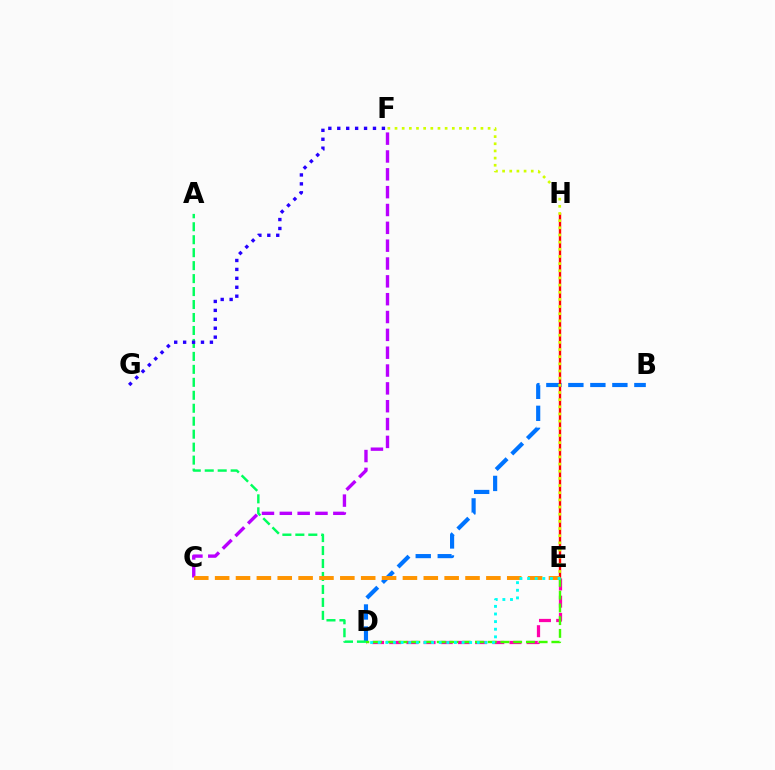{('B', 'D'): [{'color': '#0074ff', 'line_style': 'dashed', 'thickness': 2.99}], ('E', 'H'): [{'color': '#ff0000', 'line_style': 'solid', 'thickness': 1.71}], ('C', 'F'): [{'color': '#b900ff', 'line_style': 'dashed', 'thickness': 2.42}], ('D', 'E'): [{'color': '#ff00ac', 'line_style': 'dashed', 'thickness': 2.33}, {'color': '#3dff00', 'line_style': 'dashed', 'thickness': 1.73}, {'color': '#00fff6', 'line_style': 'dotted', 'thickness': 2.07}], ('A', 'D'): [{'color': '#00ff5c', 'line_style': 'dashed', 'thickness': 1.76}], ('C', 'E'): [{'color': '#ff9400', 'line_style': 'dashed', 'thickness': 2.83}], ('F', 'G'): [{'color': '#2500ff', 'line_style': 'dotted', 'thickness': 2.43}], ('E', 'F'): [{'color': '#d1ff00', 'line_style': 'dotted', 'thickness': 1.95}]}